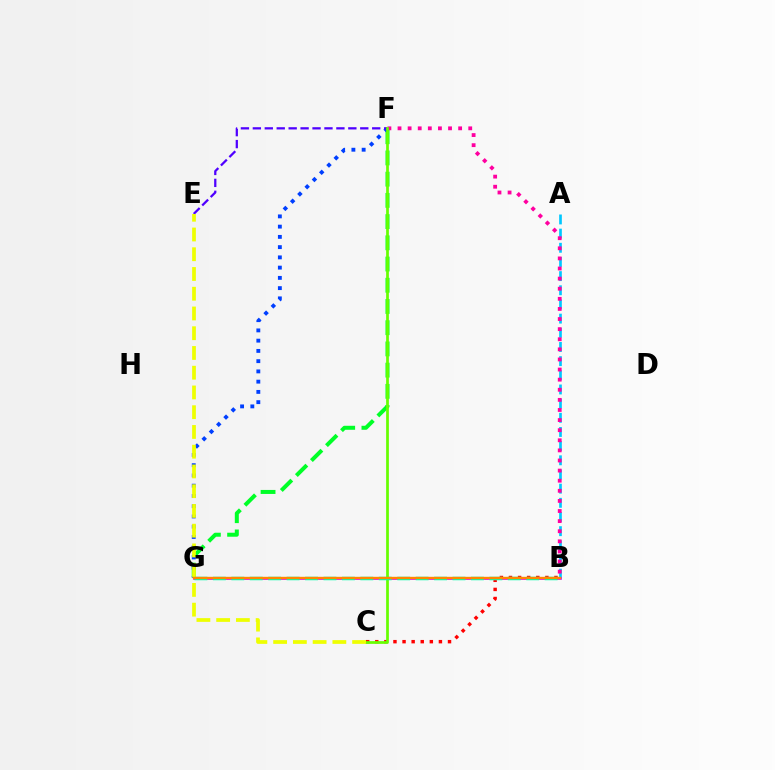{('F', 'G'): [{'color': '#00ff27', 'line_style': 'dashed', 'thickness': 2.88}, {'color': '#003fff', 'line_style': 'dotted', 'thickness': 2.78}], ('B', 'C'): [{'color': '#ff0000', 'line_style': 'dotted', 'thickness': 2.47}], ('A', 'B'): [{'color': '#00c7ff', 'line_style': 'dashed', 'thickness': 1.92}], ('E', 'F'): [{'color': '#4f00ff', 'line_style': 'dashed', 'thickness': 1.62}], ('B', 'G'): [{'color': '#d600ff', 'line_style': 'solid', 'thickness': 1.89}, {'color': '#00ffaf', 'line_style': 'dashed', 'thickness': 2.5}, {'color': '#ff8800', 'line_style': 'solid', 'thickness': 1.71}], ('B', 'F'): [{'color': '#ff00a0', 'line_style': 'dotted', 'thickness': 2.75}], ('C', 'F'): [{'color': '#66ff00', 'line_style': 'solid', 'thickness': 1.96}], ('C', 'E'): [{'color': '#eeff00', 'line_style': 'dashed', 'thickness': 2.68}]}